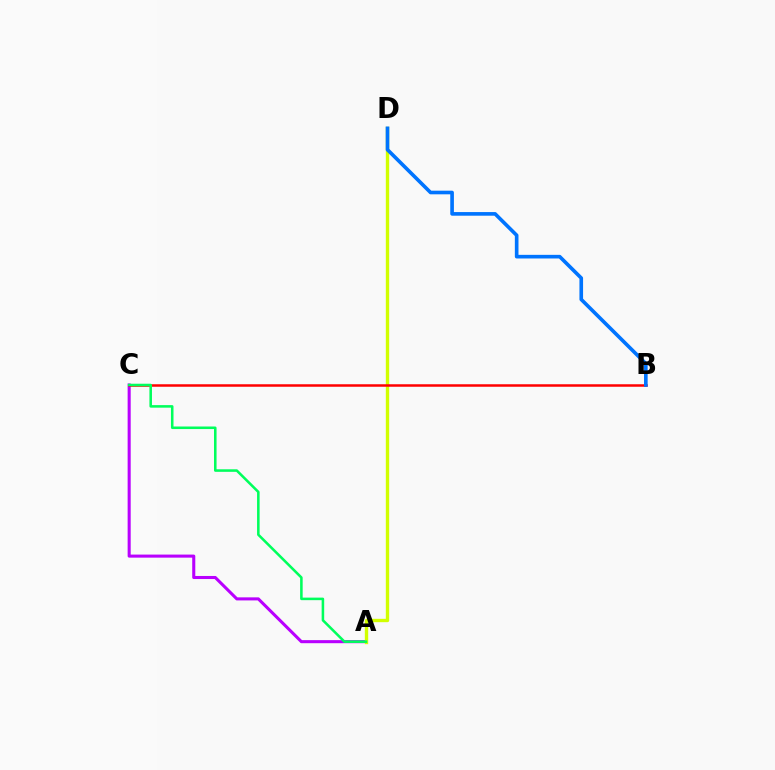{('A', 'C'): [{'color': '#b900ff', 'line_style': 'solid', 'thickness': 2.21}, {'color': '#00ff5c', 'line_style': 'solid', 'thickness': 1.84}], ('A', 'D'): [{'color': '#d1ff00', 'line_style': 'solid', 'thickness': 2.43}], ('B', 'C'): [{'color': '#ff0000', 'line_style': 'solid', 'thickness': 1.8}], ('B', 'D'): [{'color': '#0074ff', 'line_style': 'solid', 'thickness': 2.62}]}